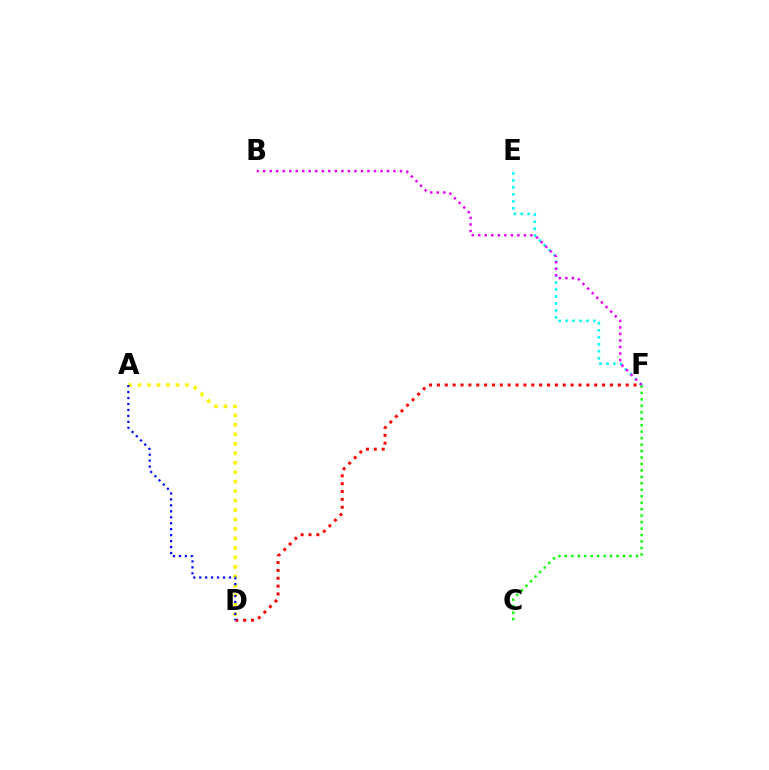{('D', 'F'): [{'color': '#ff0000', 'line_style': 'dotted', 'thickness': 2.14}], ('E', 'F'): [{'color': '#00fff6', 'line_style': 'dotted', 'thickness': 1.89}], ('B', 'F'): [{'color': '#ee00ff', 'line_style': 'dotted', 'thickness': 1.77}], ('C', 'F'): [{'color': '#08ff00', 'line_style': 'dotted', 'thickness': 1.75}], ('A', 'D'): [{'color': '#fcf500', 'line_style': 'dotted', 'thickness': 2.57}, {'color': '#0010ff', 'line_style': 'dotted', 'thickness': 1.62}]}